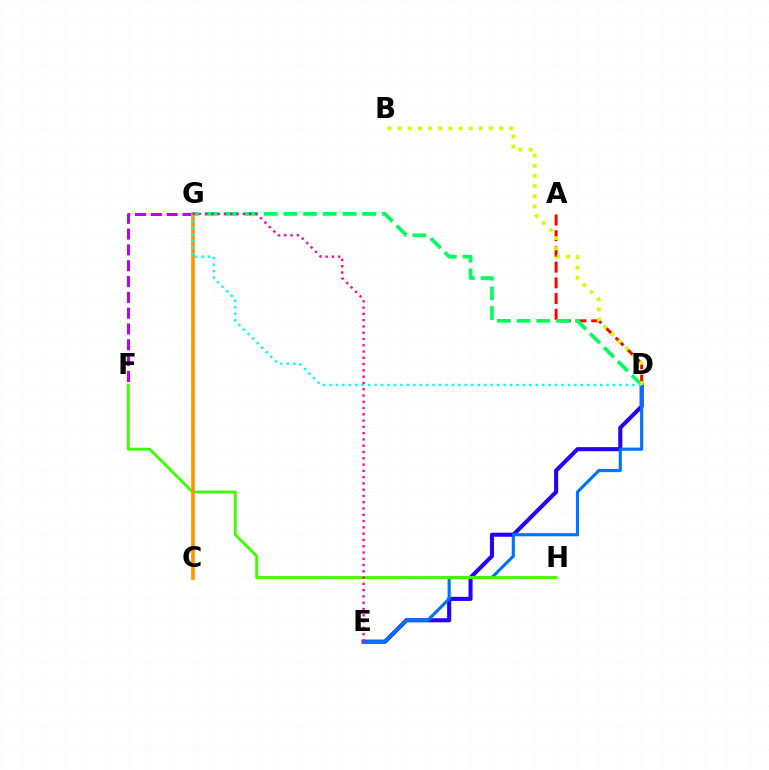{('A', 'D'): [{'color': '#ff0000', 'line_style': 'dashed', 'thickness': 2.13}], ('D', 'E'): [{'color': '#2500ff', 'line_style': 'solid', 'thickness': 2.94}, {'color': '#0074ff', 'line_style': 'solid', 'thickness': 2.27}], ('F', 'G'): [{'color': '#b900ff', 'line_style': 'dashed', 'thickness': 2.15}], ('D', 'G'): [{'color': '#00ff5c', 'line_style': 'dashed', 'thickness': 2.67}, {'color': '#00fff6', 'line_style': 'dotted', 'thickness': 1.75}], ('F', 'H'): [{'color': '#3dff00', 'line_style': 'solid', 'thickness': 2.06}], ('C', 'G'): [{'color': '#ff9400', 'line_style': 'solid', 'thickness': 2.6}], ('B', 'D'): [{'color': '#d1ff00', 'line_style': 'dotted', 'thickness': 2.76}], ('E', 'G'): [{'color': '#ff00ac', 'line_style': 'dotted', 'thickness': 1.71}]}